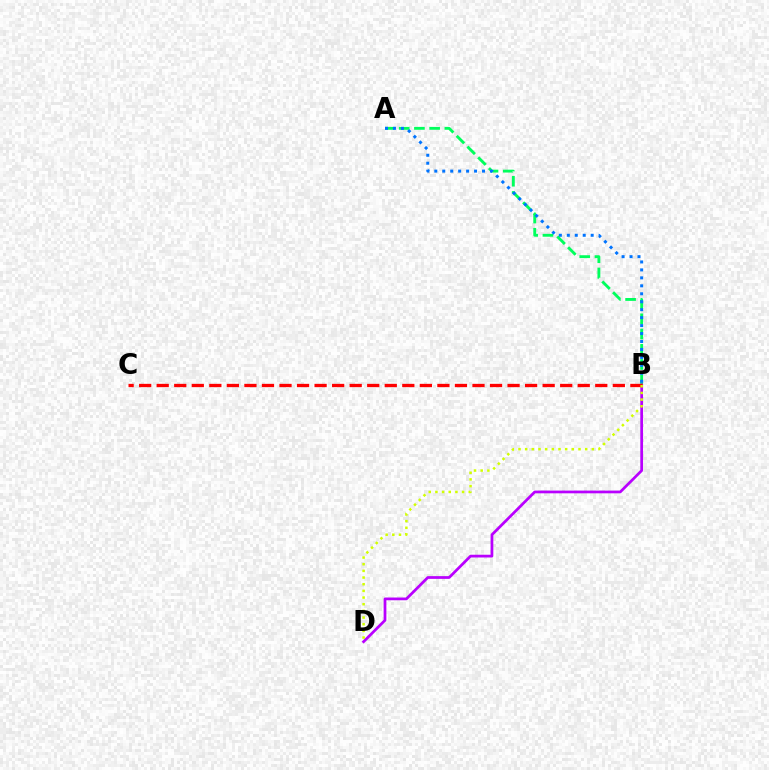{('A', 'B'): [{'color': '#00ff5c', 'line_style': 'dashed', 'thickness': 2.07}, {'color': '#0074ff', 'line_style': 'dotted', 'thickness': 2.16}], ('B', 'D'): [{'color': '#b900ff', 'line_style': 'solid', 'thickness': 1.97}, {'color': '#d1ff00', 'line_style': 'dotted', 'thickness': 1.81}], ('B', 'C'): [{'color': '#ff0000', 'line_style': 'dashed', 'thickness': 2.38}]}